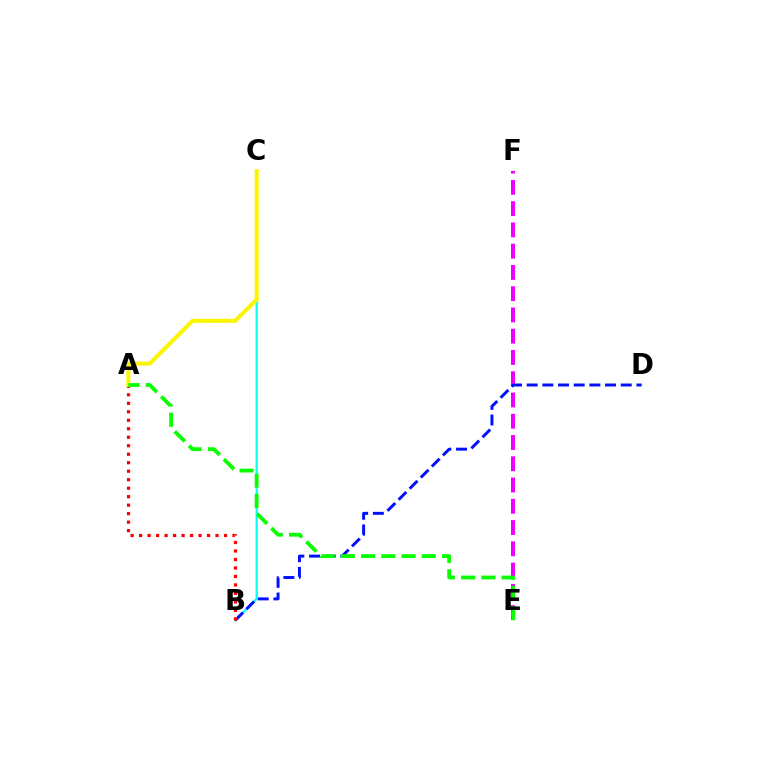{('B', 'C'): [{'color': '#00fff6', 'line_style': 'solid', 'thickness': 1.59}], ('E', 'F'): [{'color': '#ee00ff', 'line_style': 'dashed', 'thickness': 2.89}], ('B', 'D'): [{'color': '#0010ff', 'line_style': 'dashed', 'thickness': 2.13}], ('A', 'B'): [{'color': '#ff0000', 'line_style': 'dotted', 'thickness': 2.31}], ('A', 'C'): [{'color': '#fcf500', 'line_style': 'solid', 'thickness': 2.87}], ('A', 'E'): [{'color': '#08ff00', 'line_style': 'dashed', 'thickness': 2.75}]}